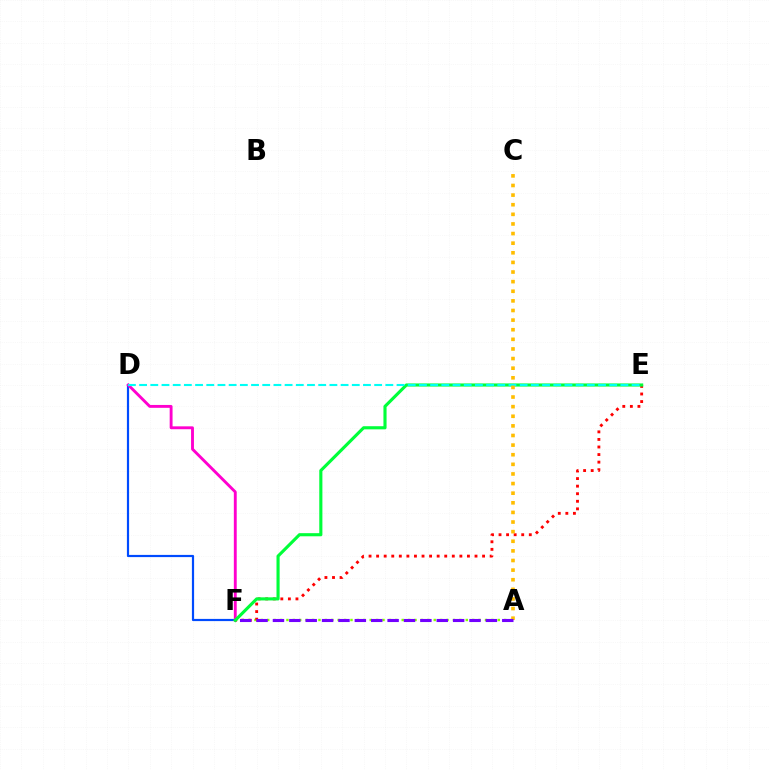{('D', 'F'): [{'color': '#004bff', 'line_style': 'solid', 'thickness': 1.58}, {'color': '#ff00cf', 'line_style': 'solid', 'thickness': 2.07}], ('A', 'F'): [{'color': '#84ff00', 'line_style': 'dotted', 'thickness': 1.74}, {'color': '#7200ff', 'line_style': 'dashed', 'thickness': 2.23}], ('E', 'F'): [{'color': '#ff0000', 'line_style': 'dotted', 'thickness': 2.06}, {'color': '#00ff39', 'line_style': 'solid', 'thickness': 2.25}], ('D', 'E'): [{'color': '#00fff6', 'line_style': 'dashed', 'thickness': 1.52}], ('A', 'C'): [{'color': '#ffbd00', 'line_style': 'dotted', 'thickness': 2.61}]}